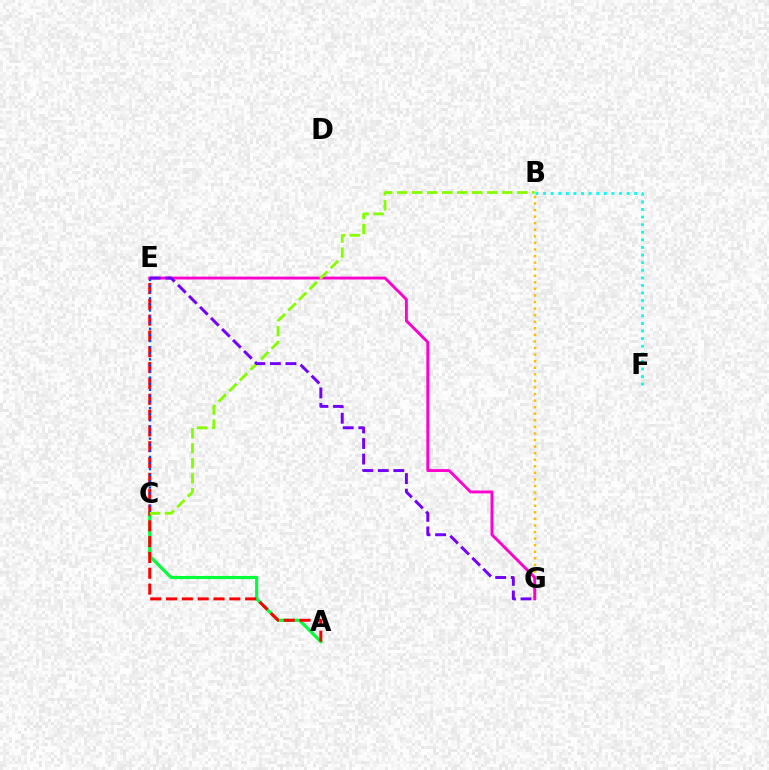{('B', 'G'): [{'color': '#ffbd00', 'line_style': 'dotted', 'thickness': 1.79}], ('A', 'C'): [{'color': '#00ff39', 'line_style': 'solid', 'thickness': 2.26}], ('A', 'E'): [{'color': '#ff0000', 'line_style': 'dashed', 'thickness': 2.15}], ('B', 'F'): [{'color': '#00fff6', 'line_style': 'dotted', 'thickness': 2.06}], ('E', 'G'): [{'color': '#ff00cf', 'line_style': 'solid', 'thickness': 2.07}, {'color': '#7200ff', 'line_style': 'dashed', 'thickness': 2.11}], ('C', 'E'): [{'color': '#004bff', 'line_style': 'dotted', 'thickness': 1.66}], ('B', 'C'): [{'color': '#84ff00', 'line_style': 'dashed', 'thickness': 2.04}]}